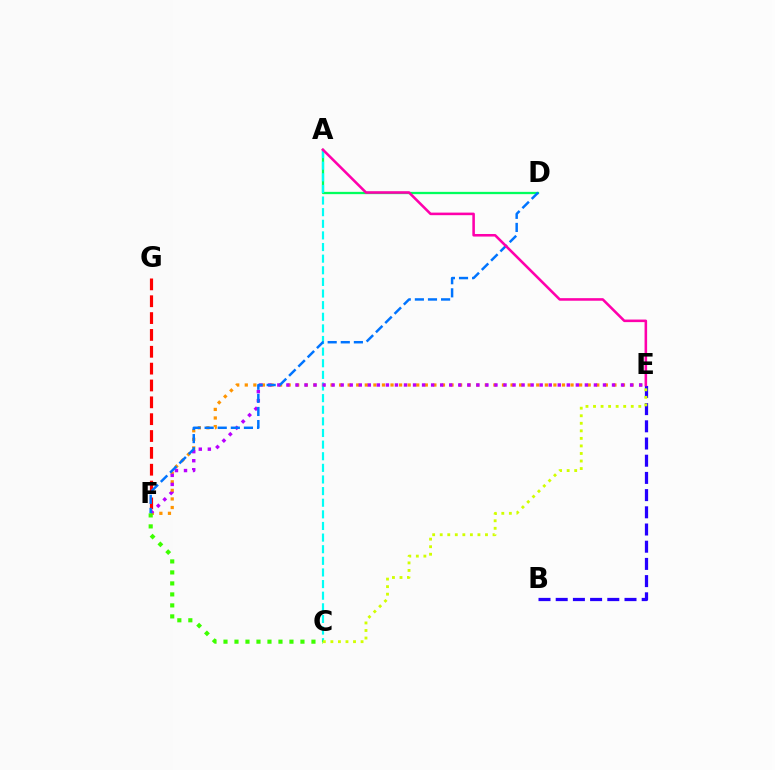{('F', 'G'): [{'color': '#ff0000', 'line_style': 'dashed', 'thickness': 2.29}], ('E', 'F'): [{'color': '#ff9400', 'line_style': 'dotted', 'thickness': 2.33}, {'color': '#b900ff', 'line_style': 'dotted', 'thickness': 2.46}], ('A', 'D'): [{'color': '#00ff5c', 'line_style': 'solid', 'thickness': 1.65}], ('B', 'E'): [{'color': '#2500ff', 'line_style': 'dashed', 'thickness': 2.34}], ('A', 'C'): [{'color': '#00fff6', 'line_style': 'dashed', 'thickness': 1.58}], ('C', 'E'): [{'color': '#d1ff00', 'line_style': 'dotted', 'thickness': 2.05}], ('D', 'F'): [{'color': '#0074ff', 'line_style': 'dashed', 'thickness': 1.78}], ('C', 'F'): [{'color': '#3dff00', 'line_style': 'dotted', 'thickness': 2.99}], ('A', 'E'): [{'color': '#ff00ac', 'line_style': 'solid', 'thickness': 1.85}]}